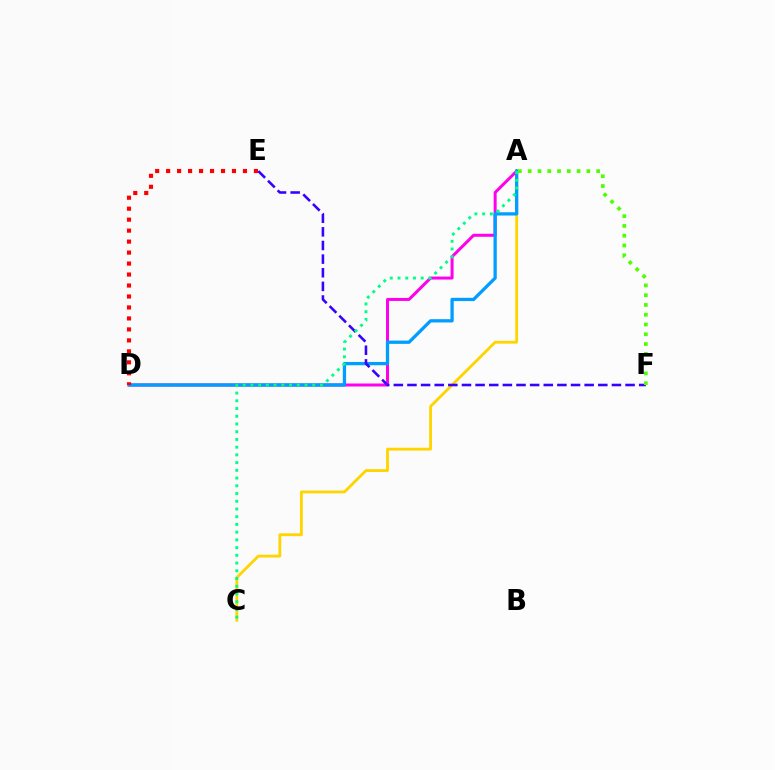{('A', 'C'): [{'color': '#ffd500', 'line_style': 'solid', 'thickness': 2.04}, {'color': '#00ff86', 'line_style': 'dotted', 'thickness': 2.1}], ('A', 'D'): [{'color': '#ff00ed', 'line_style': 'solid', 'thickness': 2.16}, {'color': '#009eff', 'line_style': 'solid', 'thickness': 2.36}], ('E', 'F'): [{'color': '#3700ff', 'line_style': 'dashed', 'thickness': 1.85}], ('A', 'F'): [{'color': '#4fff00', 'line_style': 'dotted', 'thickness': 2.66}], ('D', 'E'): [{'color': '#ff0000', 'line_style': 'dotted', 'thickness': 2.98}]}